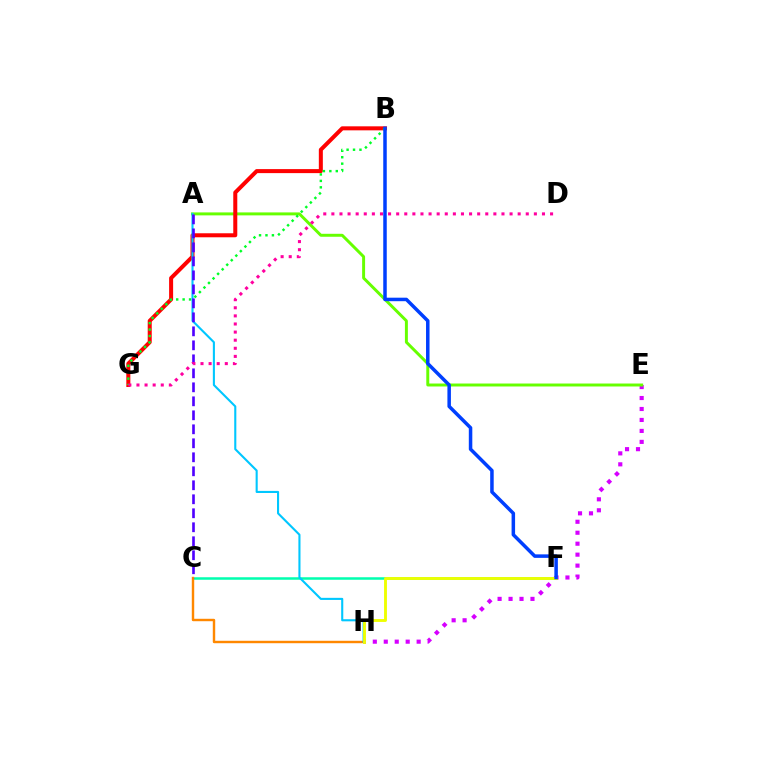{('E', 'H'): [{'color': '#d600ff', 'line_style': 'dotted', 'thickness': 2.98}], ('A', 'E'): [{'color': '#66ff00', 'line_style': 'solid', 'thickness': 2.13}], ('B', 'G'): [{'color': '#ff0000', 'line_style': 'solid', 'thickness': 2.89}, {'color': '#00ff27', 'line_style': 'dotted', 'thickness': 1.75}], ('C', 'F'): [{'color': '#00ffaf', 'line_style': 'solid', 'thickness': 1.81}], ('C', 'H'): [{'color': '#ff8800', 'line_style': 'solid', 'thickness': 1.74}], ('A', 'H'): [{'color': '#00c7ff', 'line_style': 'solid', 'thickness': 1.51}], ('F', 'H'): [{'color': '#eeff00', 'line_style': 'solid', 'thickness': 2.07}], ('A', 'C'): [{'color': '#4f00ff', 'line_style': 'dashed', 'thickness': 1.9}], ('B', 'F'): [{'color': '#003fff', 'line_style': 'solid', 'thickness': 2.52}], ('D', 'G'): [{'color': '#ff00a0', 'line_style': 'dotted', 'thickness': 2.2}]}